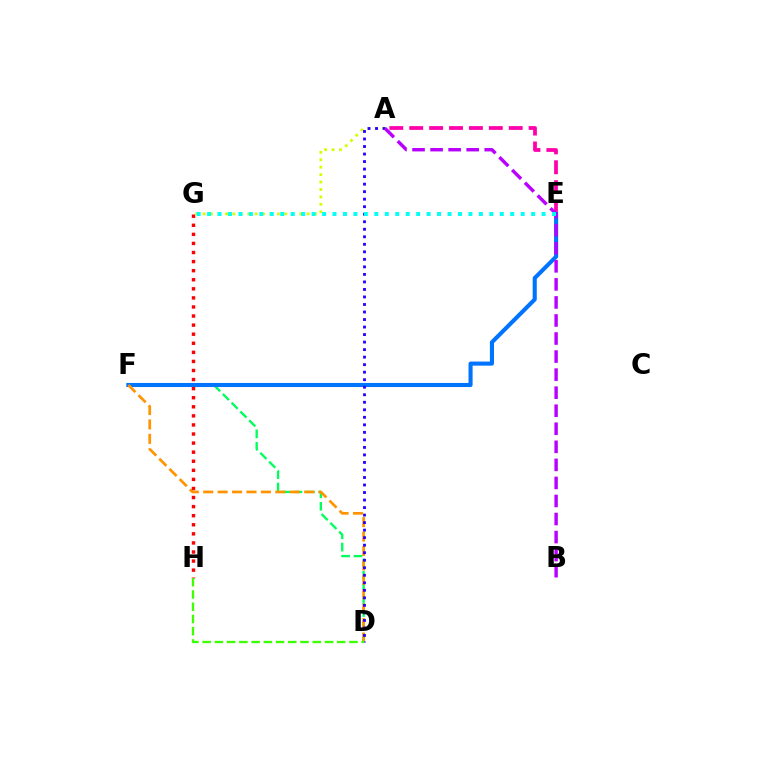{('A', 'G'): [{'color': '#d1ff00', 'line_style': 'dotted', 'thickness': 2.02}], ('D', 'F'): [{'color': '#00ff5c', 'line_style': 'dashed', 'thickness': 1.69}, {'color': '#ff9400', 'line_style': 'dashed', 'thickness': 1.96}], ('A', 'E'): [{'color': '#ff00ac', 'line_style': 'dashed', 'thickness': 2.7}], ('E', 'F'): [{'color': '#0074ff', 'line_style': 'solid', 'thickness': 2.94}], ('G', 'H'): [{'color': '#ff0000', 'line_style': 'dotted', 'thickness': 2.47}], ('A', 'D'): [{'color': '#2500ff', 'line_style': 'dotted', 'thickness': 2.04}], ('A', 'B'): [{'color': '#b900ff', 'line_style': 'dashed', 'thickness': 2.45}], ('E', 'G'): [{'color': '#00fff6', 'line_style': 'dotted', 'thickness': 2.84}], ('D', 'H'): [{'color': '#3dff00', 'line_style': 'dashed', 'thickness': 1.66}]}